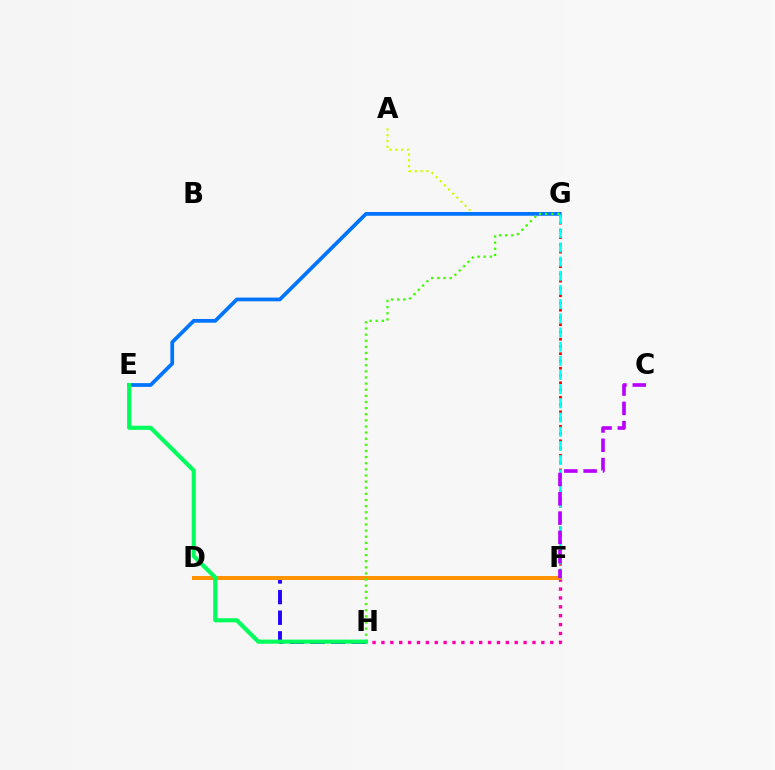{('D', 'H'): [{'color': '#2500ff', 'line_style': 'dashed', 'thickness': 2.8}], ('A', 'G'): [{'color': '#d1ff00', 'line_style': 'dotted', 'thickness': 1.58}], ('F', 'H'): [{'color': '#ff00ac', 'line_style': 'dotted', 'thickness': 2.41}], ('D', 'F'): [{'color': '#ff9400', 'line_style': 'solid', 'thickness': 2.88}], ('F', 'G'): [{'color': '#ff0000', 'line_style': 'dotted', 'thickness': 1.97}, {'color': '#00fff6', 'line_style': 'dashed', 'thickness': 1.93}], ('E', 'G'): [{'color': '#0074ff', 'line_style': 'solid', 'thickness': 2.69}], ('C', 'F'): [{'color': '#b900ff', 'line_style': 'dashed', 'thickness': 2.62}], ('G', 'H'): [{'color': '#3dff00', 'line_style': 'dotted', 'thickness': 1.66}], ('E', 'H'): [{'color': '#00ff5c', 'line_style': 'solid', 'thickness': 2.98}]}